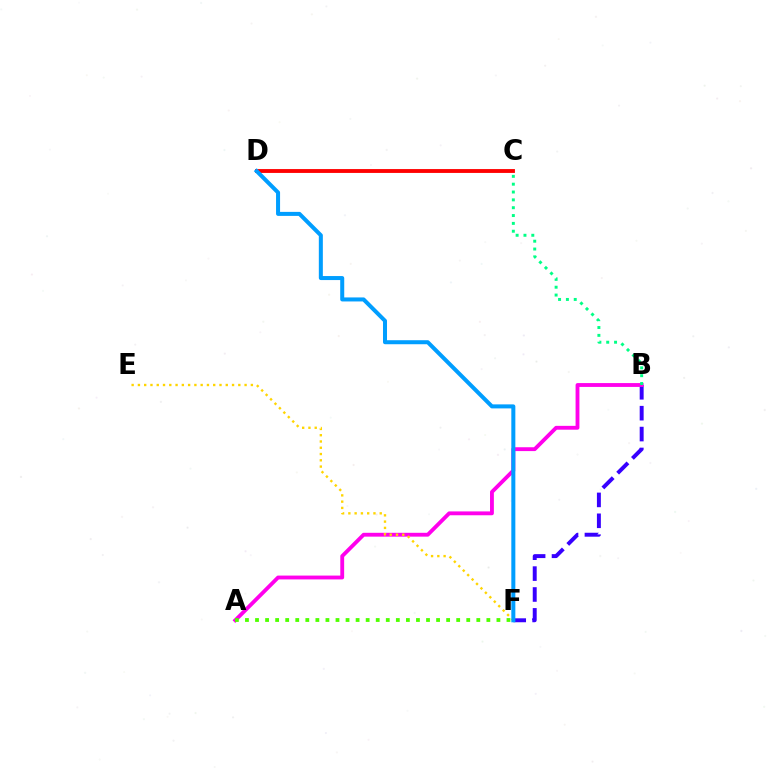{('B', 'F'): [{'color': '#3700ff', 'line_style': 'dashed', 'thickness': 2.84}], ('C', 'D'): [{'color': '#ff0000', 'line_style': 'solid', 'thickness': 2.77}], ('A', 'B'): [{'color': '#ff00ed', 'line_style': 'solid', 'thickness': 2.77}], ('E', 'F'): [{'color': '#ffd500', 'line_style': 'dotted', 'thickness': 1.7}], ('A', 'F'): [{'color': '#4fff00', 'line_style': 'dotted', 'thickness': 2.73}], ('B', 'C'): [{'color': '#00ff86', 'line_style': 'dotted', 'thickness': 2.13}], ('D', 'F'): [{'color': '#009eff', 'line_style': 'solid', 'thickness': 2.89}]}